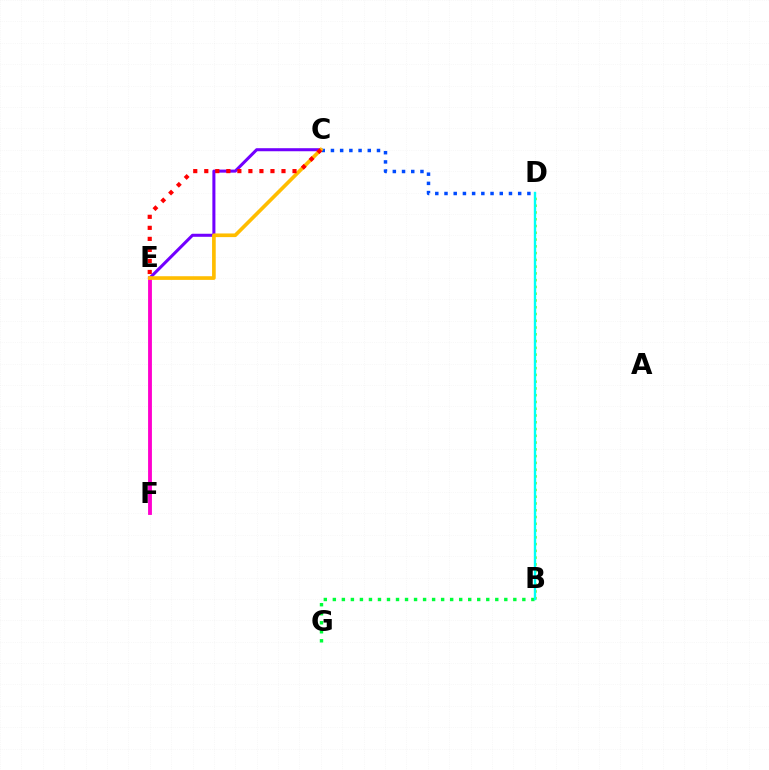{('B', 'D'): [{'color': '#84ff00', 'line_style': 'dotted', 'thickness': 1.84}, {'color': '#00fff6', 'line_style': 'solid', 'thickness': 1.71}], ('C', 'E'): [{'color': '#7200ff', 'line_style': 'solid', 'thickness': 2.19}, {'color': '#ffbd00', 'line_style': 'solid', 'thickness': 2.64}, {'color': '#ff0000', 'line_style': 'dotted', 'thickness': 3.0}], ('E', 'F'): [{'color': '#ff00cf', 'line_style': 'solid', 'thickness': 2.77}], ('B', 'G'): [{'color': '#00ff39', 'line_style': 'dotted', 'thickness': 2.45}], ('C', 'D'): [{'color': '#004bff', 'line_style': 'dotted', 'thickness': 2.5}]}